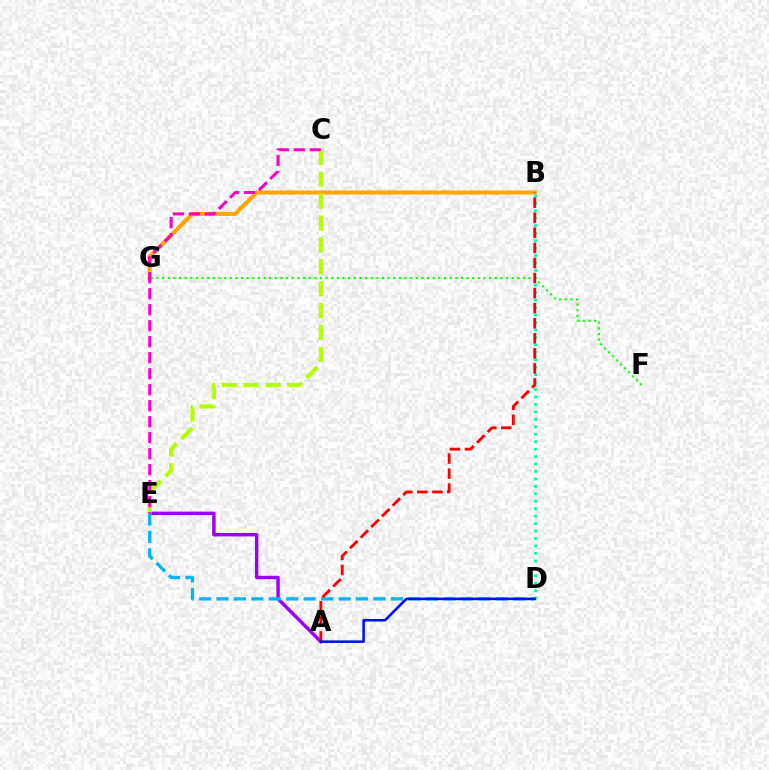{('B', 'G'): [{'color': '#ffa500', 'line_style': 'solid', 'thickness': 2.91}], ('B', 'D'): [{'color': '#00ff9d', 'line_style': 'dotted', 'thickness': 2.02}], ('F', 'G'): [{'color': '#08ff00', 'line_style': 'dotted', 'thickness': 1.53}], ('A', 'E'): [{'color': '#9b00ff', 'line_style': 'solid', 'thickness': 2.47}], ('D', 'E'): [{'color': '#00b5ff', 'line_style': 'dashed', 'thickness': 2.37}], ('A', 'B'): [{'color': '#ff0000', 'line_style': 'dashed', 'thickness': 2.05}], ('C', 'E'): [{'color': '#b3ff00', 'line_style': 'dashed', 'thickness': 2.98}, {'color': '#ff00bd', 'line_style': 'dashed', 'thickness': 2.17}], ('A', 'D'): [{'color': '#0010ff', 'line_style': 'solid', 'thickness': 1.84}]}